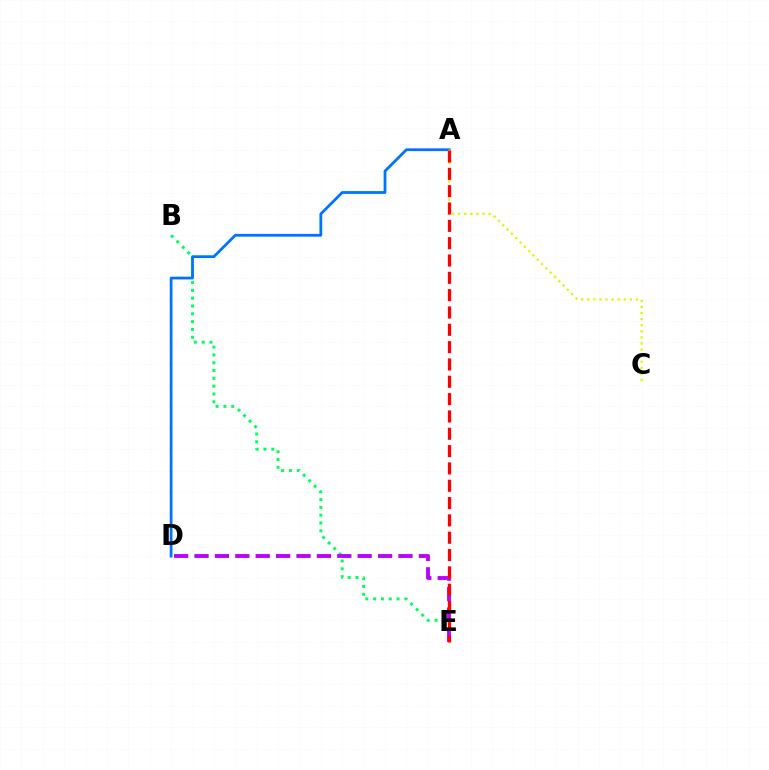{('B', 'E'): [{'color': '#00ff5c', 'line_style': 'dotted', 'thickness': 2.12}], ('D', 'E'): [{'color': '#b900ff', 'line_style': 'dashed', 'thickness': 2.77}], ('A', 'D'): [{'color': '#0074ff', 'line_style': 'solid', 'thickness': 2.0}], ('A', 'C'): [{'color': '#d1ff00', 'line_style': 'dotted', 'thickness': 1.65}], ('A', 'E'): [{'color': '#ff0000', 'line_style': 'dashed', 'thickness': 2.35}]}